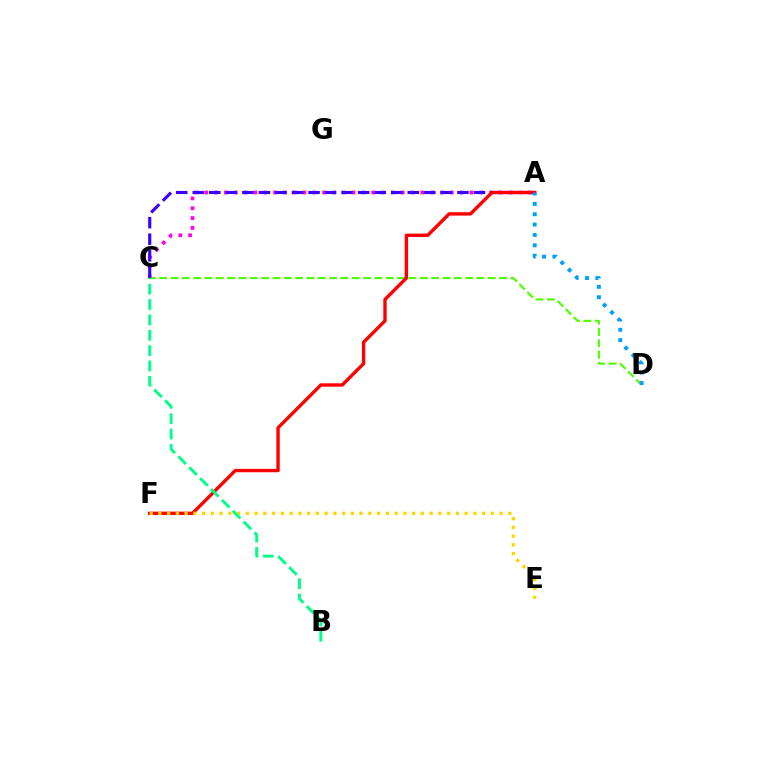{('A', 'C'): [{'color': '#ff00ed', 'line_style': 'dotted', 'thickness': 2.67}, {'color': '#3700ff', 'line_style': 'dashed', 'thickness': 2.25}], ('C', 'D'): [{'color': '#4fff00', 'line_style': 'dashed', 'thickness': 1.54}], ('A', 'F'): [{'color': '#ff0000', 'line_style': 'solid', 'thickness': 2.43}], ('E', 'F'): [{'color': '#ffd500', 'line_style': 'dotted', 'thickness': 2.38}], ('A', 'D'): [{'color': '#009eff', 'line_style': 'dotted', 'thickness': 2.81}], ('B', 'C'): [{'color': '#00ff86', 'line_style': 'dashed', 'thickness': 2.09}]}